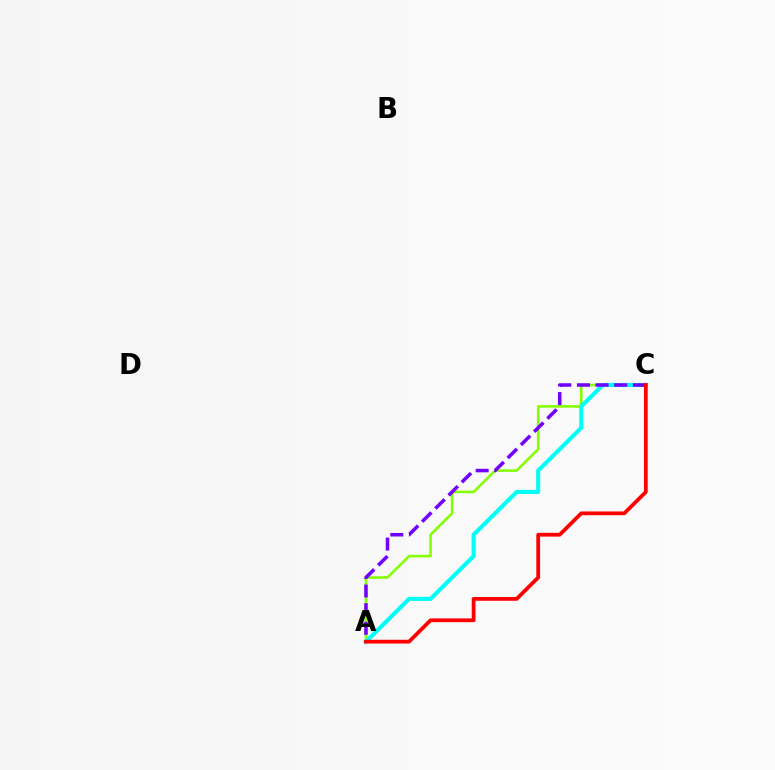{('A', 'C'): [{'color': '#84ff00', 'line_style': 'solid', 'thickness': 1.85}, {'color': '#00fff6', 'line_style': 'solid', 'thickness': 2.95}, {'color': '#7200ff', 'line_style': 'dashed', 'thickness': 2.53}, {'color': '#ff0000', 'line_style': 'solid', 'thickness': 2.71}]}